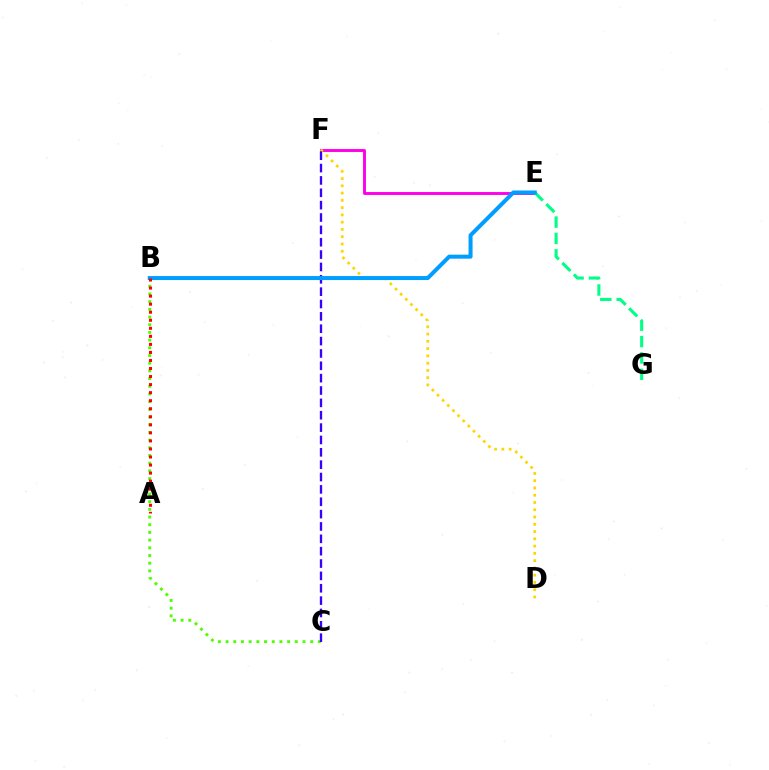{('E', 'F'): [{'color': '#ff00ed', 'line_style': 'solid', 'thickness': 2.1}], ('B', 'C'): [{'color': '#4fff00', 'line_style': 'dotted', 'thickness': 2.09}], ('D', 'F'): [{'color': '#ffd500', 'line_style': 'dotted', 'thickness': 1.97}], ('C', 'F'): [{'color': '#3700ff', 'line_style': 'dashed', 'thickness': 1.68}], ('E', 'G'): [{'color': '#00ff86', 'line_style': 'dashed', 'thickness': 2.22}], ('B', 'E'): [{'color': '#009eff', 'line_style': 'solid', 'thickness': 2.88}], ('A', 'B'): [{'color': '#ff0000', 'line_style': 'dotted', 'thickness': 2.19}]}